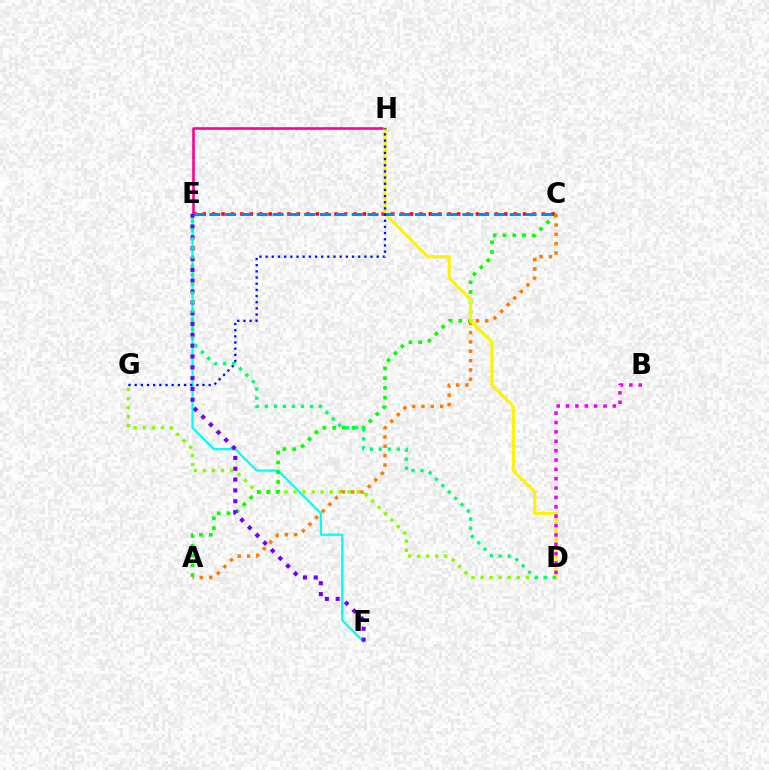{('D', 'G'): [{'color': '#84ff00', 'line_style': 'dotted', 'thickness': 2.46}], ('E', 'F'): [{'color': '#00fff6', 'line_style': 'solid', 'thickness': 1.62}, {'color': '#7200ff', 'line_style': 'dotted', 'thickness': 2.94}], ('E', 'H'): [{'color': '#ff0094', 'line_style': 'solid', 'thickness': 1.88}], ('A', 'C'): [{'color': '#08ff00', 'line_style': 'dotted', 'thickness': 2.66}, {'color': '#ff7c00', 'line_style': 'dotted', 'thickness': 2.54}], ('C', 'E'): [{'color': '#ff0000', 'line_style': 'dotted', 'thickness': 2.56}, {'color': '#008cff', 'line_style': 'dashed', 'thickness': 2.15}], ('D', 'H'): [{'color': '#fcf500', 'line_style': 'solid', 'thickness': 2.24}], ('G', 'H'): [{'color': '#0010ff', 'line_style': 'dotted', 'thickness': 1.68}], ('D', 'E'): [{'color': '#00ff74', 'line_style': 'dotted', 'thickness': 2.45}], ('B', 'D'): [{'color': '#ee00ff', 'line_style': 'dotted', 'thickness': 2.54}]}